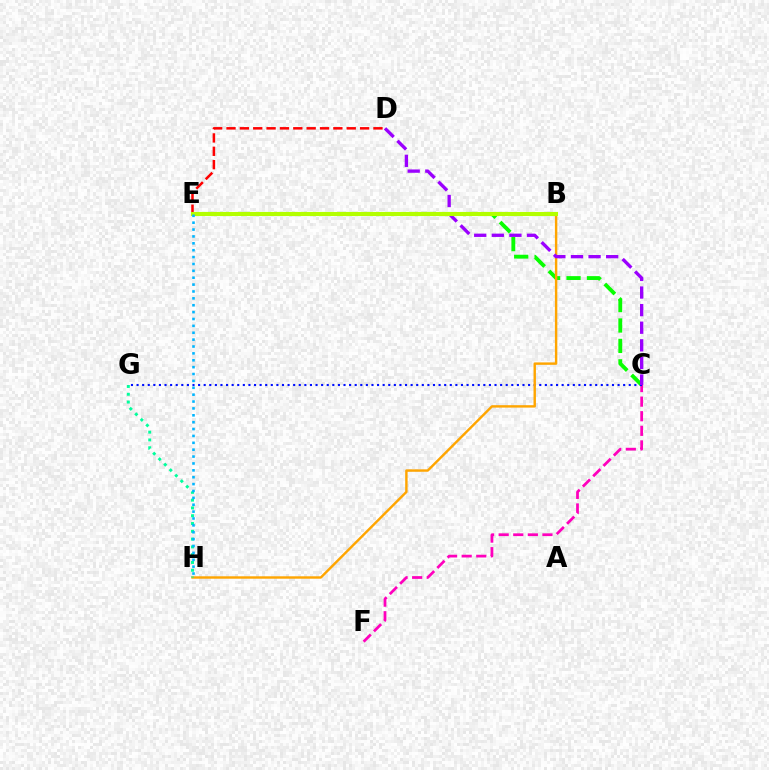{('C', 'E'): [{'color': '#08ff00', 'line_style': 'dashed', 'thickness': 2.77}], ('C', 'F'): [{'color': '#ff00bd', 'line_style': 'dashed', 'thickness': 1.98}], ('C', 'G'): [{'color': '#0010ff', 'line_style': 'dotted', 'thickness': 1.52}], ('D', 'E'): [{'color': '#ff0000', 'line_style': 'dashed', 'thickness': 1.81}], ('B', 'H'): [{'color': '#ffa500', 'line_style': 'solid', 'thickness': 1.74}], ('G', 'H'): [{'color': '#00ff9d', 'line_style': 'dotted', 'thickness': 2.12}], ('C', 'D'): [{'color': '#9b00ff', 'line_style': 'dashed', 'thickness': 2.39}], ('B', 'E'): [{'color': '#b3ff00', 'line_style': 'solid', 'thickness': 2.94}], ('E', 'H'): [{'color': '#00b5ff', 'line_style': 'dotted', 'thickness': 1.87}]}